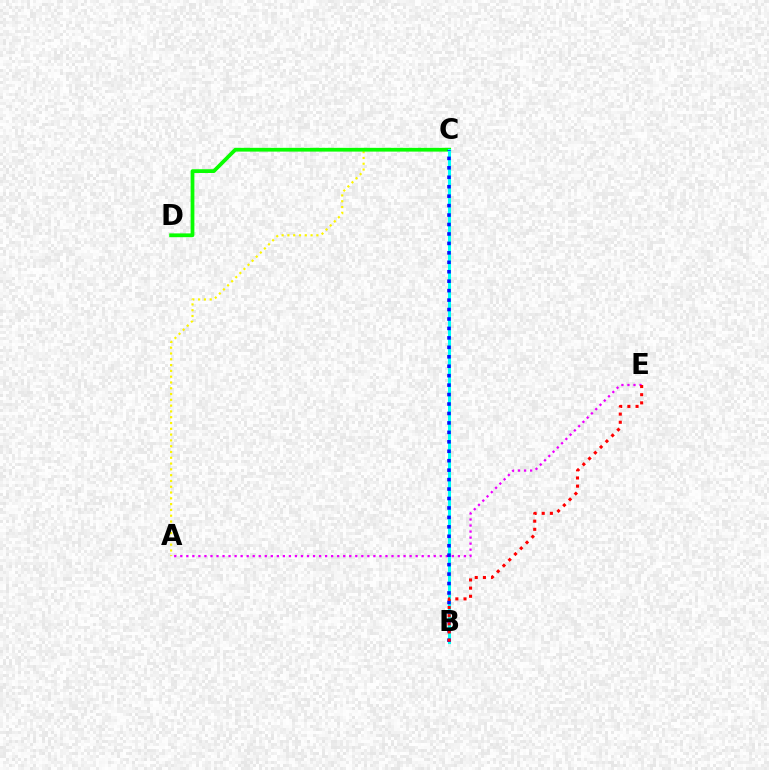{('A', 'C'): [{'color': '#fcf500', 'line_style': 'dotted', 'thickness': 1.57}], ('C', 'D'): [{'color': '#08ff00', 'line_style': 'solid', 'thickness': 2.71}], ('B', 'C'): [{'color': '#00fff6', 'line_style': 'solid', 'thickness': 2.2}, {'color': '#0010ff', 'line_style': 'dotted', 'thickness': 2.57}], ('A', 'E'): [{'color': '#ee00ff', 'line_style': 'dotted', 'thickness': 1.64}], ('B', 'E'): [{'color': '#ff0000', 'line_style': 'dotted', 'thickness': 2.22}]}